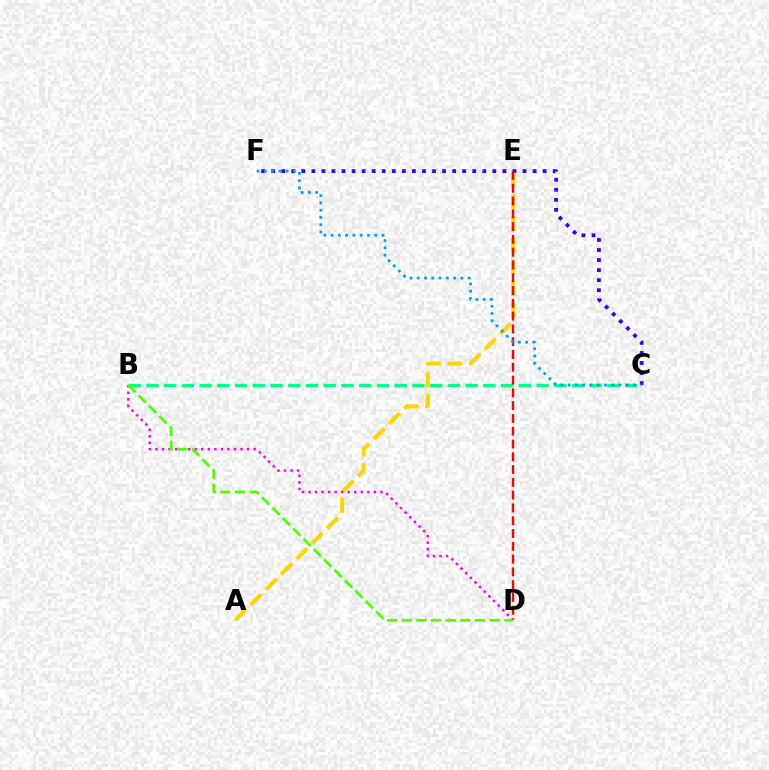{('C', 'F'): [{'color': '#3700ff', 'line_style': 'dotted', 'thickness': 2.73}, {'color': '#009eff', 'line_style': 'dotted', 'thickness': 1.98}], ('B', 'C'): [{'color': '#00ff86', 'line_style': 'dashed', 'thickness': 2.41}], ('A', 'E'): [{'color': '#ffd500', 'line_style': 'dashed', 'thickness': 2.94}], ('B', 'D'): [{'color': '#ff00ed', 'line_style': 'dotted', 'thickness': 1.78}, {'color': '#4fff00', 'line_style': 'dashed', 'thickness': 1.99}], ('D', 'E'): [{'color': '#ff0000', 'line_style': 'dashed', 'thickness': 1.74}]}